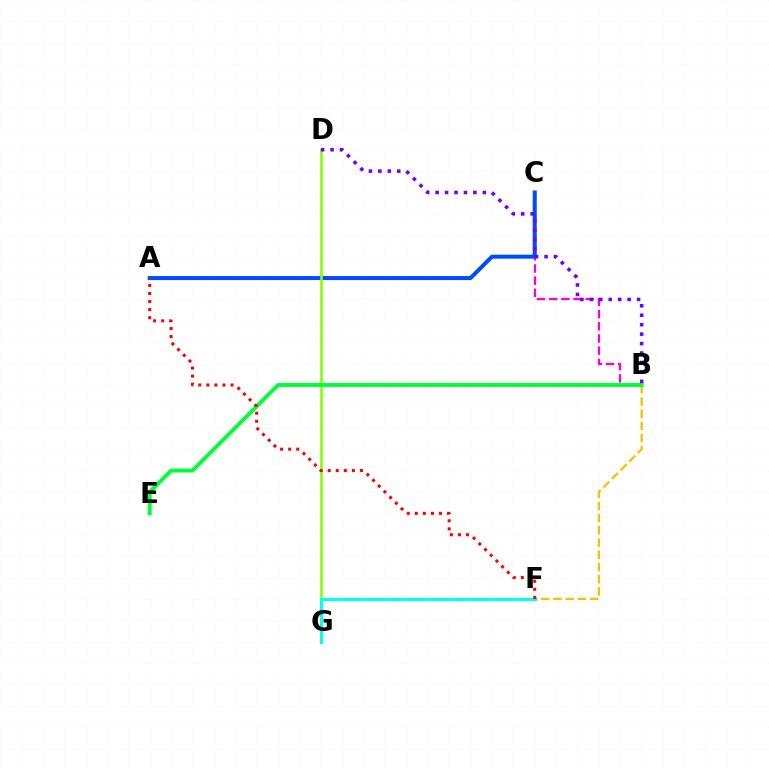{('B', 'C'): [{'color': '#ff00cf', 'line_style': 'dashed', 'thickness': 1.65}], ('B', 'F'): [{'color': '#ffbd00', 'line_style': 'dashed', 'thickness': 1.66}], ('A', 'C'): [{'color': '#004bff', 'line_style': 'solid', 'thickness': 2.9}], ('D', 'G'): [{'color': '#84ff00', 'line_style': 'solid', 'thickness': 1.87}], ('B', 'E'): [{'color': '#00ff39', 'line_style': 'solid', 'thickness': 2.81}], ('F', 'G'): [{'color': '#00fff6', 'line_style': 'solid', 'thickness': 2.21}], ('A', 'F'): [{'color': '#ff0000', 'line_style': 'dotted', 'thickness': 2.19}], ('B', 'D'): [{'color': '#7200ff', 'line_style': 'dotted', 'thickness': 2.57}]}